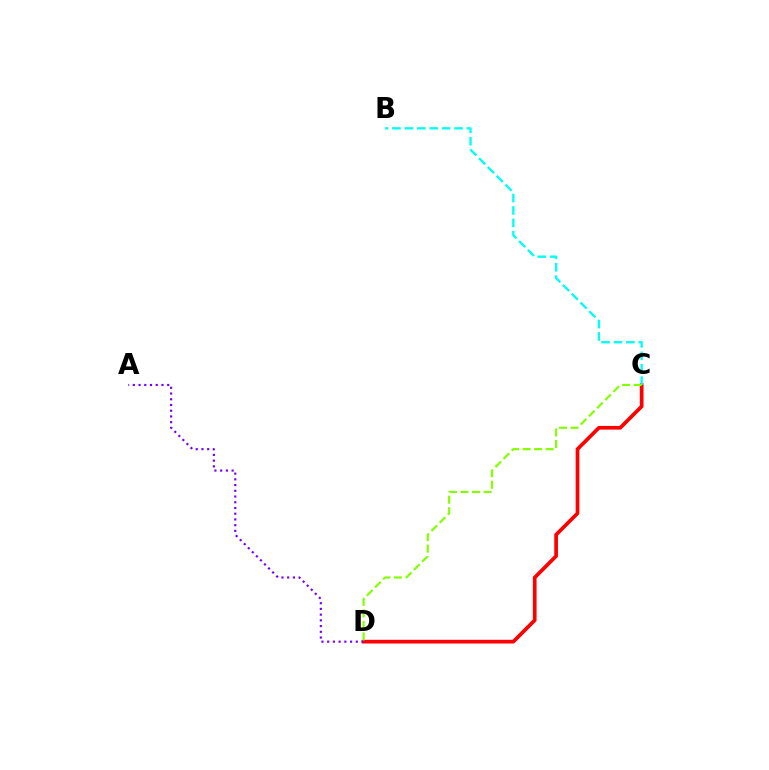{('C', 'D'): [{'color': '#ff0000', 'line_style': 'solid', 'thickness': 2.66}, {'color': '#84ff00', 'line_style': 'dashed', 'thickness': 1.57}], ('B', 'C'): [{'color': '#00fff6', 'line_style': 'dashed', 'thickness': 1.69}], ('A', 'D'): [{'color': '#7200ff', 'line_style': 'dotted', 'thickness': 1.56}]}